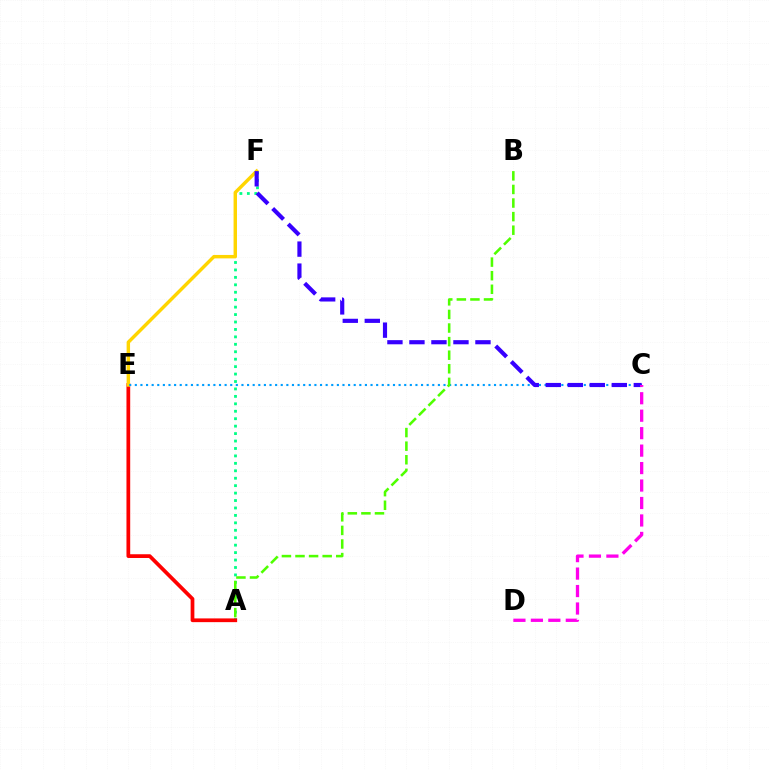{('A', 'F'): [{'color': '#00ff86', 'line_style': 'dotted', 'thickness': 2.02}], ('A', 'E'): [{'color': '#ff0000', 'line_style': 'solid', 'thickness': 2.69}], ('E', 'F'): [{'color': '#ffd500', 'line_style': 'solid', 'thickness': 2.47}], ('C', 'E'): [{'color': '#009eff', 'line_style': 'dotted', 'thickness': 1.52}], ('C', 'F'): [{'color': '#3700ff', 'line_style': 'dashed', 'thickness': 2.99}], ('C', 'D'): [{'color': '#ff00ed', 'line_style': 'dashed', 'thickness': 2.37}], ('A', 'B'): [{'color': '#4fff00', 'line_style': 'dashed', 'thickness': 1.85}]}